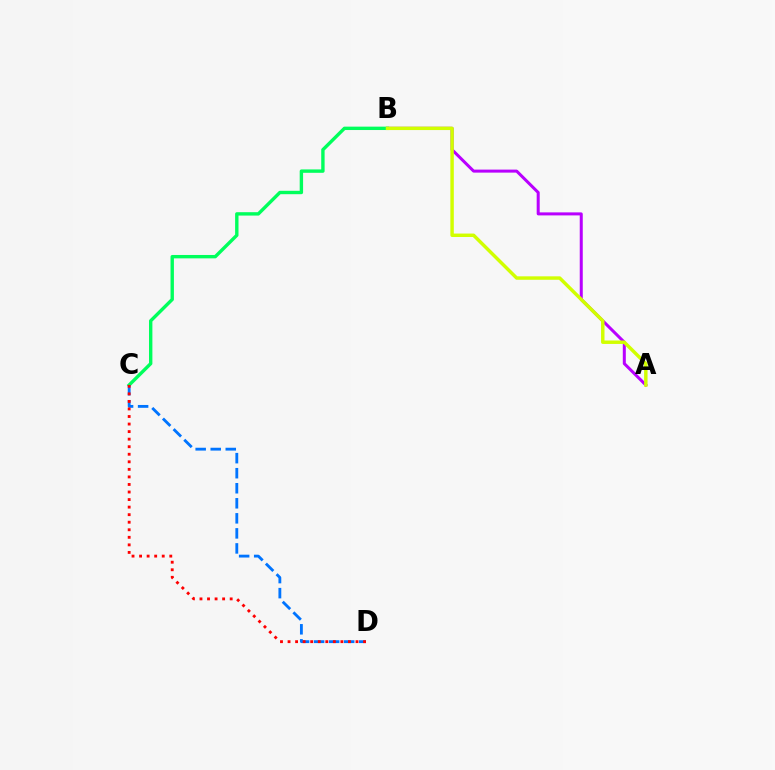{('A', 'B'): [{'color': '#b900ff', 'line_style': 'solid', 'thickness': 2.17}, {'color': '#d1ff00', 'line_style': 'solid', 'thickness': 2.48}], ('B', 'C'): [{'color': '#00ff5c', 'line_style': 'solid', 'thickness': 2.44}], ('C', 'D'): [{'color': '#0074ff', 'line_style': 'dashed', 'thickness': 2.04}, {'color': '#ff0000', 'line_style': 'dotted', 'thickness': 2.05}]}